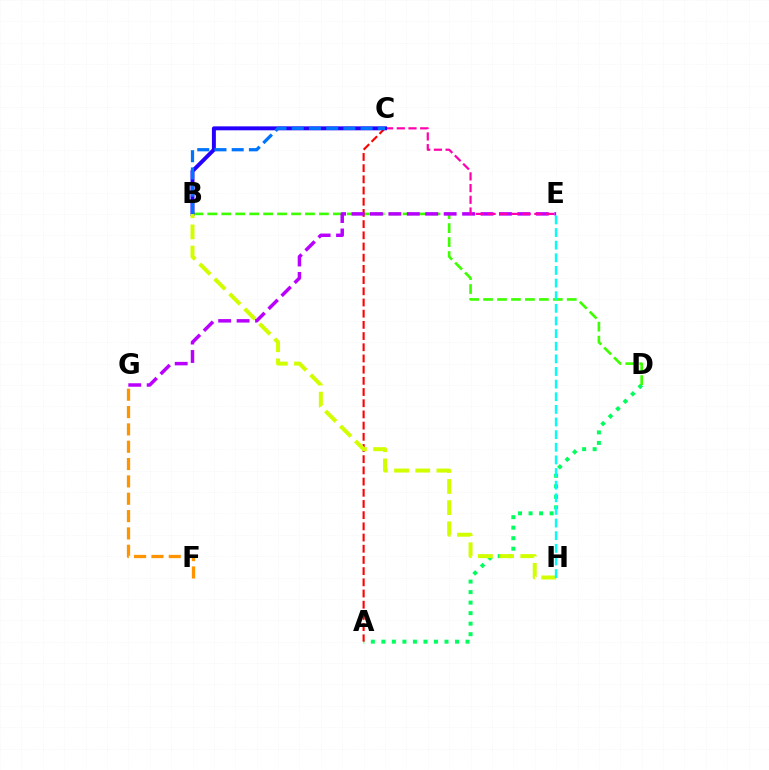{('A', 'D'): [{'color': '#00ff5c', 'line_style': 'dotted', 'thickness': 2.86}], ('B', 'D'): [{'color': '#3dff00', 'line_style': 'dashed', 'thickness': 1.9}], ('F', 'G'): [{'color': '#ff9400', 'line_style': 'dashed', 'thickness': 2.36}], ('A', 'C'): [{'color': '#ff0000', 'line_style': 'dashed', 'thickness': 1.52}], ('E', 'G'): [{'color': '#b900ff', 'line_style': 'dashed', 'thickness': 2.5}], ('C', 'E'): [{'color': '#ff00ac', 'line_style': 'dashed', 'thickness': 1.59}], ('B', 'C'): [{'color': '#2500ff', 'line_style': 'solid', 'thickness': 2.84}, {'color': '#0074ff', 'line_style': 'dashed', 'thickness': 2.34}], ('B', 'H'): [{'color': '#d1ff00', 'line_style': 'dashed', 'thickness': 2.88}], ('E', 'H'): [{'color': '#00fff6', 'line_style': 'dashed', 'thickness': 1.72}]}